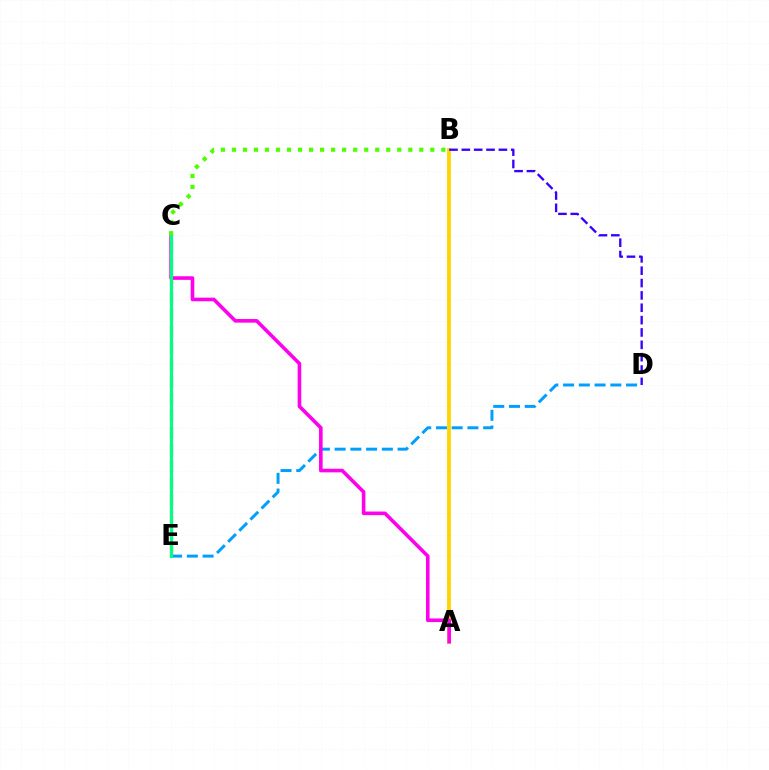{('A', 'B'): [{'color': '#ffd500', 'line_style': 'solid', 'thickness': 2.76}], ('D', 'E'): [{'color': '#009eff', 'line_style': 'dashed', 'thickness': 2.14}], ('A', 'C'): [{'color': '#ff00ed', 'line_style': 'solid', 'thickness': 2.59}], ('B', 'D'): [{'color': '#3700ff', 'line_style': 'dashed', 'thickness': 1.68}], ('C', 'E'): [{'color': '#ff0000', 'line_style': 'dashed', 'thickness': 2.29}, {'color': '#00ff86', 'line_style': 'solid', 'thickness': 2.31}], ('B', 'C'): [{'color': '#4fff00', 'line_style': 'dotted', 'thickness': 2.99}]}